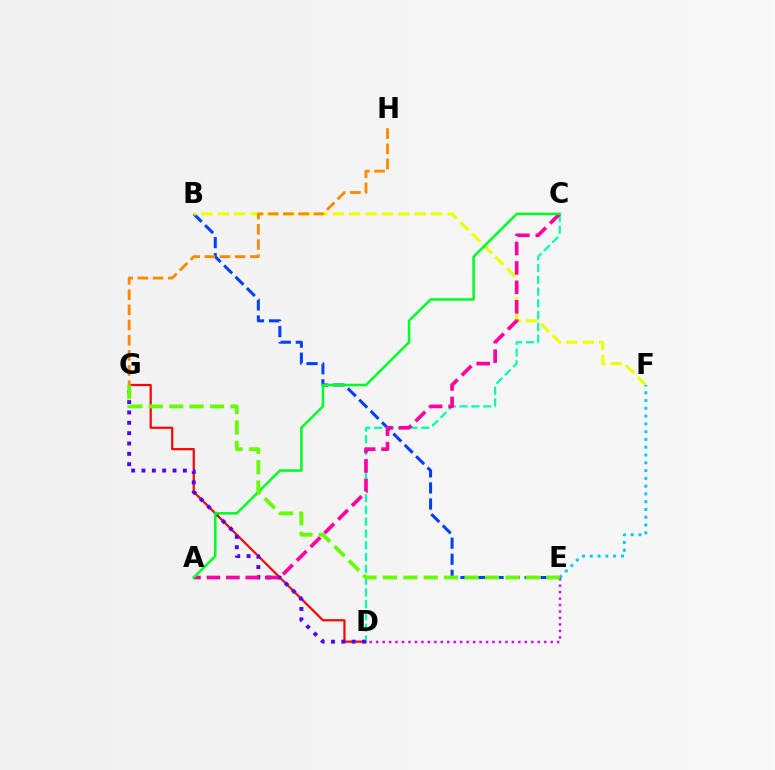{('B', 'E'): [{'color': '#003fff', 'line_style': 'dashed', 'thickness': 2.18}], ('D', 'G'): [{'color': '#ff0000', 'line_style': 'solid', 'thickness': 1.58}, {'color': '#4f00ff', 'line_style': 'dotted', 'thickness': 2.81}], ('B', 'F'): [{'color': '#eeff00', 'line_style': 'dashed', 'thickness': 2.23}], ('E', 'F'): [{'color': '#00c7ff', 'line_style': 'dotted', 'thickness': 2.11}], ('G', 'H'): [{'color': '#ff8800', 'line_style': 'dashed', 'thickness': 2.06}], ('C', 'D'): [{'color': '#00ffaf', 'line_style': 'dashed', 'thickness': 1.6}], ('A', 'C'): [{'color': '#ff00a0', 'line_style': 'dashed', 'thickness': 2.64}, {'color': '#00ff27', 'line_style': 'solid', 'thickness': 1.83}], ('D', 'E'): [{'color': '#d600ff', 'line_style': 'dotted', 'thickness': 1.76}], ('E', 'G'): [{'color': '#66ff00', 'line_style': 'dashed', 'thickness': 2.77}]}